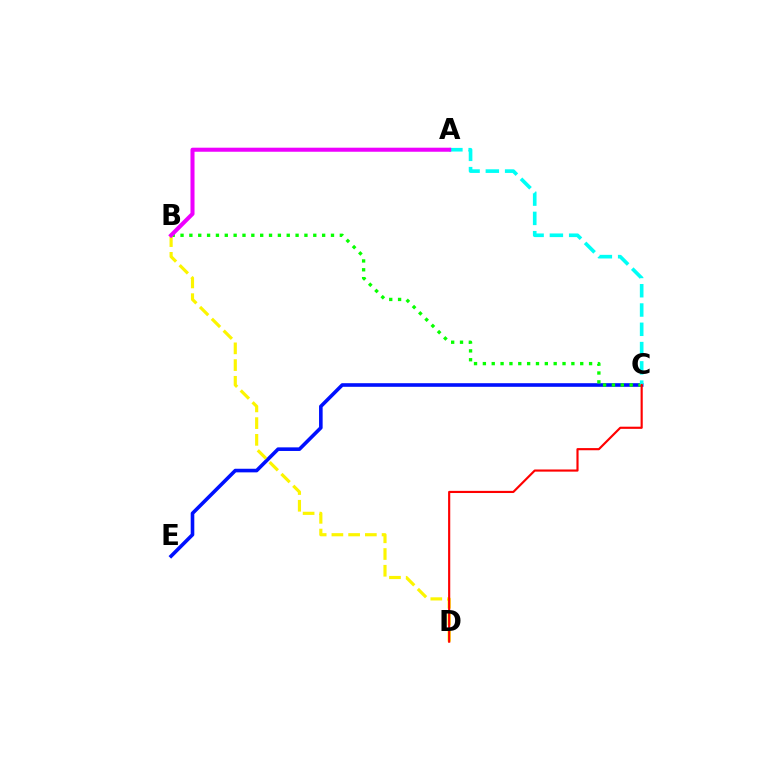{('C', 'E'): [{'color': '#0010ff', 'line_style': 'solid', 'thickness': 2.6}], ('B', 'C'): [{'color': '#08ff00', 'line_style': 'dotted', 'thickness': 2.4}], ('B', 'D'): [{'color': '#fcf500', 'line_style': 'dashed', 'thickness': 2.27}], ('A', 'C'): [{'color': '#00fff6', 'line_style': 'dashed', 'thickness': 2.62}], ('C', 'D'): [{'color': '#ff0000', 'line_style': 'solid', 'thickness': 1.55}], ('A', 'B'): [{'color': '#ee00ff', 'line_style': 'solid', 'thickness': 2.92}]}